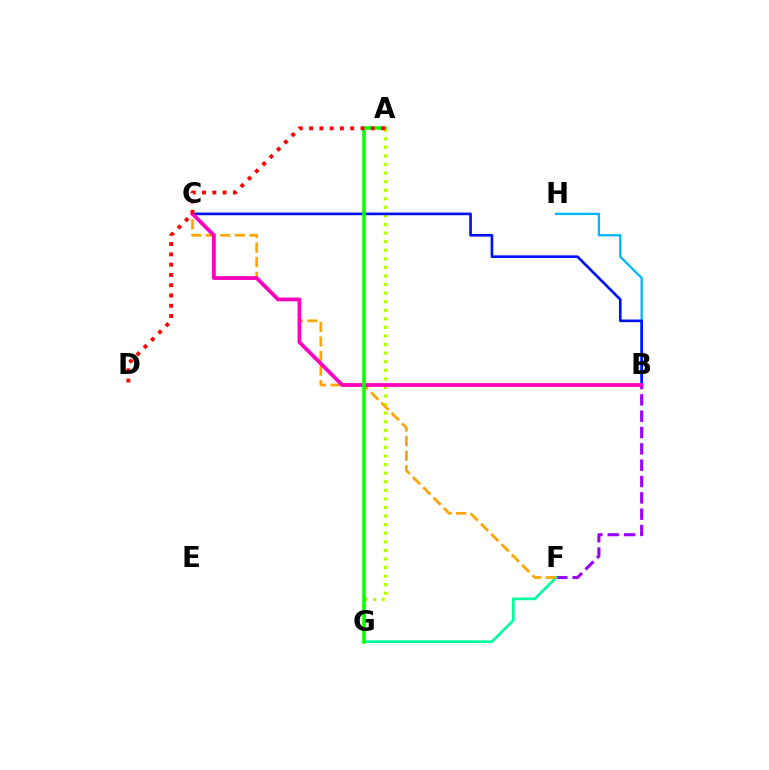{('B', 'H'): [{'color': '#00b5ff', 'line_style': 'solid', 'thickness': 1.66}], ('B', 'F'): [{'color': '#9b00ff', 'line_style': 'dashed', 'thickness': 2.22}], ('F', 'G'): [{'color': '#00ff9d', 'line_style': 'solid', 'thickness': 1.94}], ('A', 'G'): [{'color': '#b3ff00', 'line_style': 'dotted', 'thickness': 2.33}, {'color': '#08ff00', 'line_style': 'solid', 'thickness': 2.53}], ('C', 'F'): [{'color': '#ffa500', 'line_style': 'dashed', 'thickness': 1.98}], ('B', 'C'): [{'color': '#0010ff', 'line_style': 'solid', 'thickness': 1.91}, {'color': '#ff00bd', 'line_style': 'solid', 'thickness': 2.72}], ('A', 'D'): [{'color': '#ff0000', 'line_style': 'dotted', 'thickness': 2.79}]}